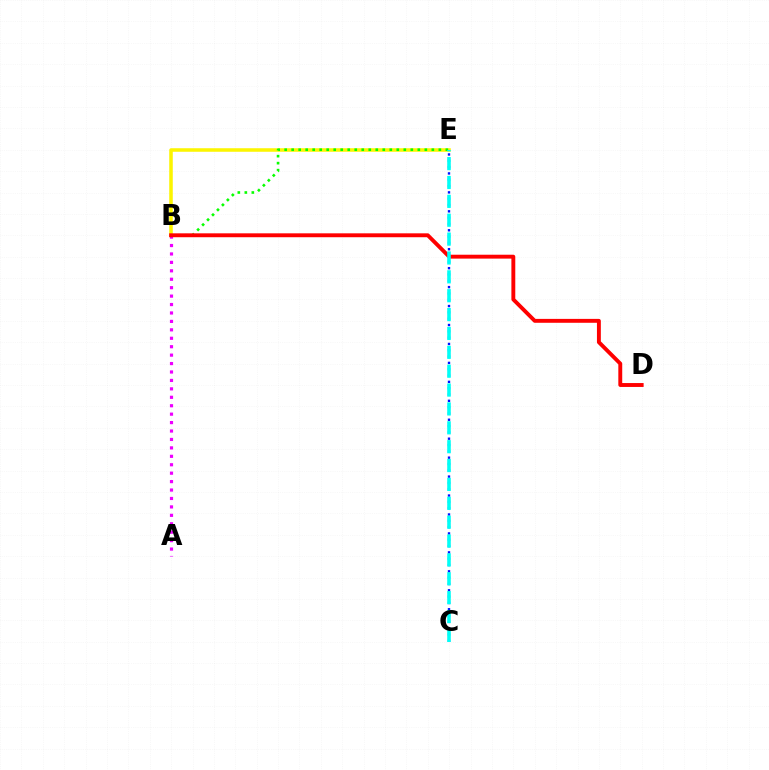{('B', 'E'): [{'color': '#fcf500', 'line_style': 'solid', 'thickness': 2.55}, {'color': '#08ff00', 'line_style': 'dotted', 'thickness': 1.9}], ('A', 'B'): [{'color': '#ee00ff', 'line_style': 'dotted', 'thickness': 2.29}], ('C', 'E'): [{'color': '#0010ff', 'line_style': 'dotted', 'thickness': 1.72}, {'color': '#00fff6', 'line_style': 'dashed', 'thickness': 2.56}], ('B', 'D'): [{'color': '#ff0000', 'line_style': 'solid', 'thickness': 2.8}]}